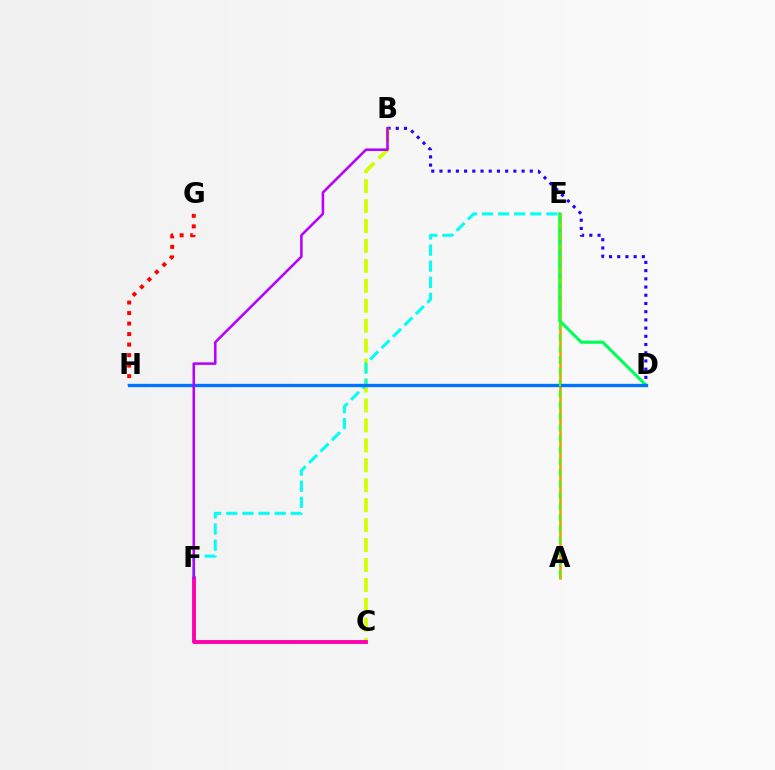{('B', 'D'): [{'color': '#2500ff', 'line_style': 'dotted', 'thickness': 2.23}], ('G', 'H'): [{'color': '#ff0000', 'line_style': 'dotted', 'thickness': 2.86}], ('A', 'E'): [{'color': '#ff9400', 'line_style': 'solid', 'thickness': 1.84}, {'color': '#3dff00', 'line_style': 'dashed', 'thickness': 1.53}], ('B', 'C'): [{'color': '#d1ff00', 'line_style': 'dashed', 'thickness': 2.71}], ('C', 'F'): [{'color': '#ff00ac', 'line_style': 'solid', 'thickness': 2.78}], ('E', 'F'): [{'color': '#00fff6', 'line_style': 'dashed', 'thickness': 2.19}], ('D', 'E'): [{'color': '#00ff5c', 'line_style': 'solid', 'thickness': 2.23}], ('D', 'H'): [{'color': '#0074ff', 'line_style': 'solid', 'thickness': 2.4}], ('B', 'F'): [{'color': '#b900ff', 'line_style': 'solid', 'thickness': 1.84}]}